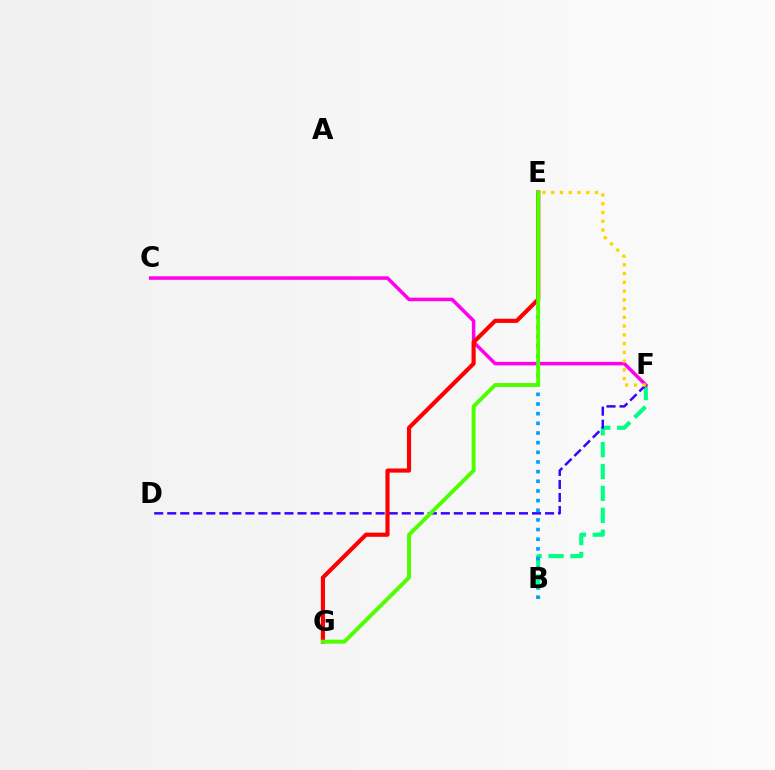{('B', 'F'): [{'color': '#00ff86', 'line_style': 'dashed', 'thickness': 2.97}], ('C', 'F'): [{'color': '#ff00ed', 'line_style': 'solid', 'thickness': 2.52}], ('D', 'F'): [{'color': '#3700ff', 'line_style': 'dashed', 'thickness': 1.77}], ('E', 'F'): [{'color': '#ffd500', 'line_style': 'dotted', 'thickness': 2.38}], ('B', 'E'): [{'color': '#009eff', 'line_style': 'dotted', 'thickness': 2.62}], ('E', 'G'): [{'color': '#ff0000', 'line_style': 'solid', 'thickness': 2.98}, {'color': '#4fff00', 'line_style': 'solid', 'thickness': 2.83}]}